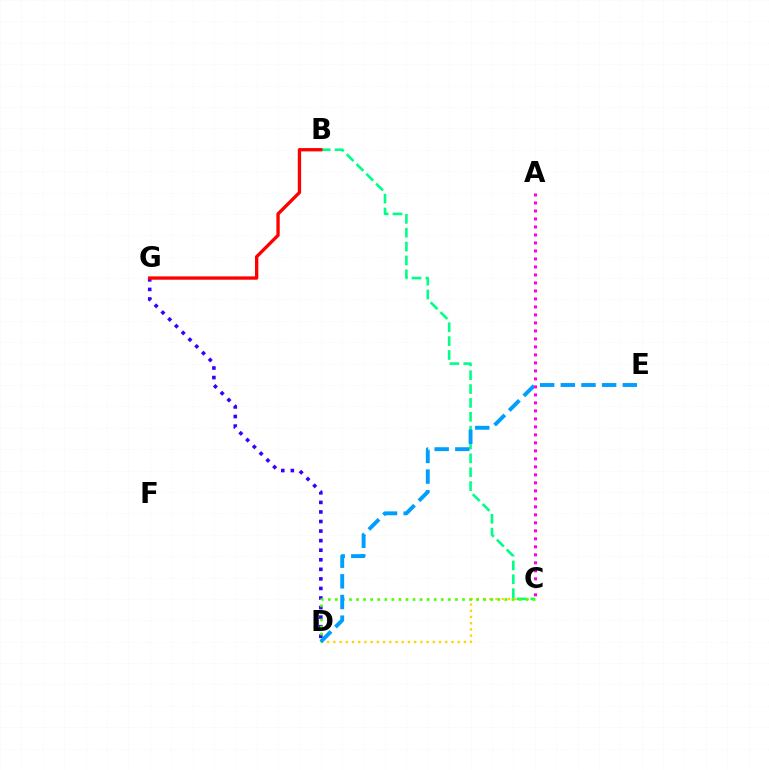{('C', 'D'): [{'color': '#ffd500', 'line_style': 'dotted', 'thickness': 1.69}, {'color': '#4fff00', 'line_style': 'dotted', 'thickness': 1.92}], ('B', 'C'): [{'color': '#00ff86', 'line_style': 'dashed', 'thickness': 1.88}], ('D', 'G'): [{'color': '#3700ff', 'line_style': 'dotted', 'thickness': 2.6}], ('D', 'E'): [{'color': '#009eff', 'line_style': 'dashed', 'thickness': 2.81}], ('B', 'G'): [{'color': '#ff0000', 'line_style': 'solid', 'thickness': 2.39}], ('A', 'C'): [{'color': '#ff00ed', 'line_style': 'dotted', 'thickness': 2.17}]}